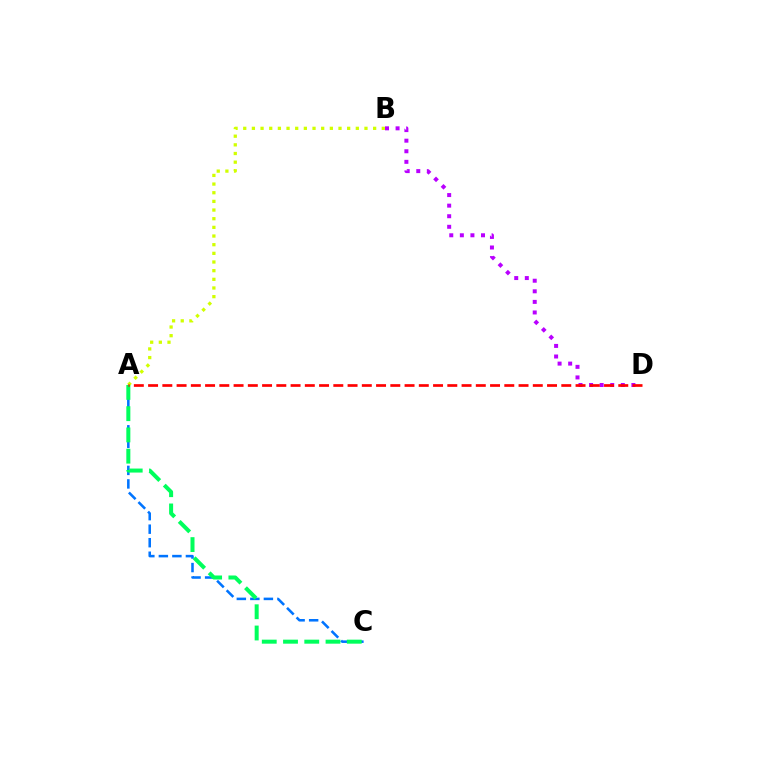{('A', 'C'): [{'color': '#0074ff', 'line_style': 'dashed', 'thickness': 1.84}, {'color': '#00ff5c', 'line_style': 'dashed', 'thickness': 2.89}], ('B', 'D'): [{'color': '#b900ff', 'line_style': 'dotted', 'thickness': 2.87}], ('A', 'B'): [{'color': '#d1ff00', 'line_style': 'dotted', 'thickness': 2.35}], ('A', 'D'): [{'color': '#ff0000', 'line_style': 'dashed', 'thickness': 1.94}]}